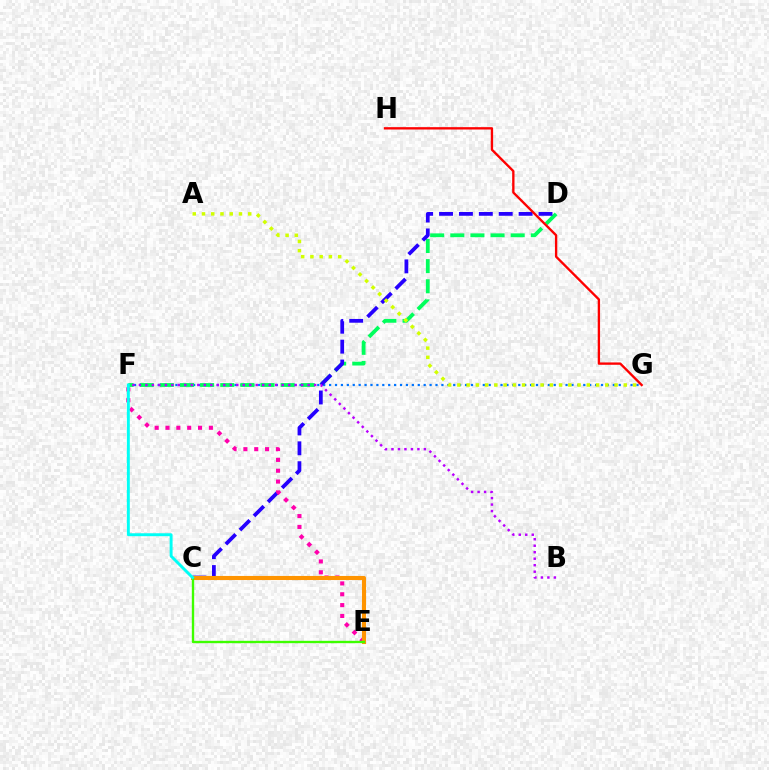{('F', 'G'): [{'color': '#0074ff', 'line_style': 'dotted', 'thickness': 1.61}], ('D', 'F'): [{'color': '#00ff5c', 'line_style': 'dashed', 'thickness': 2.73}], ('C', 'D'): [{'color': '#2500ff', 'line_style': 'dashed', 'thickness': 2.7}], ('E', 'F'): [{'color': '#ff00ac', 'line_style': 'dotted', 'thickness': 2.95}], ('C', 'E'): [{'color': '#ff9400', 'line_style': 'solid', 'thickness': 2.95}, {'color': '#3dff00', 'line_style': 'solid', 'thickness': 1.7}], ('G', 'H'): [{'color': '#ff0000', 'line_style': 'solid', 'thickness': 1.69}], ('C', 'F'): [{'color': '#00fff6', 'line_style': 'solid', 'thickness': 2.11}], ('B', 'F'): [{'color': '#b900ff', 'line_style': 'dotted', 'thickness': 1.76}], ('A', 'G'): [{'color': '#d1ff00', 'line_style': 'dotted', 'thickness': 2.51}]}